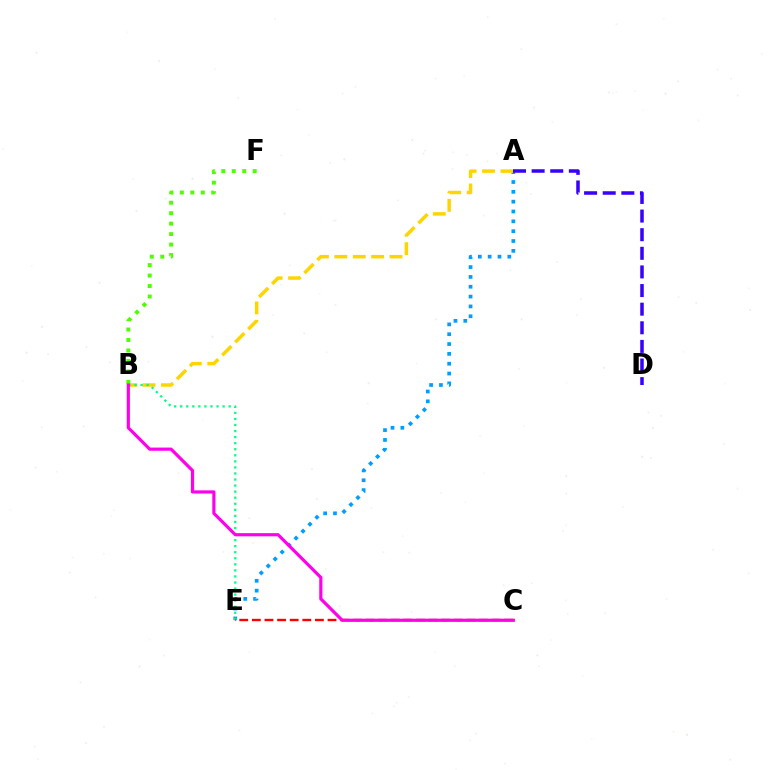{('A', 'E'): [{'color': '#009eff', 'line_style': 'dotted', 'thickness': 2.67}], ('A', 'B'): [{'color': '#ffd500', 'line_style': 'dashed', 'thickness': 2.5}], ('B', 'F'): [{'color': '#4fff00', 'line_style': 'dotted', 'thickness': 2.84}], ('B', 'E'): [{'color': '#00ff86', 'line_style': 'dotted', 'thickness': 1.65}], ('C', 'E'): [{'color': '#ff0000', 'line_style': 'dashed', 'thickness': 1.71}], ('B', 'C'): [{'color': '#ff00ed', 'line_style': 'solid', 'thickness': 2.29}], ('A', 'D'): [{'color': '#3700ff', 'line_style': 'dashed', 'thickness': 2.53}]}